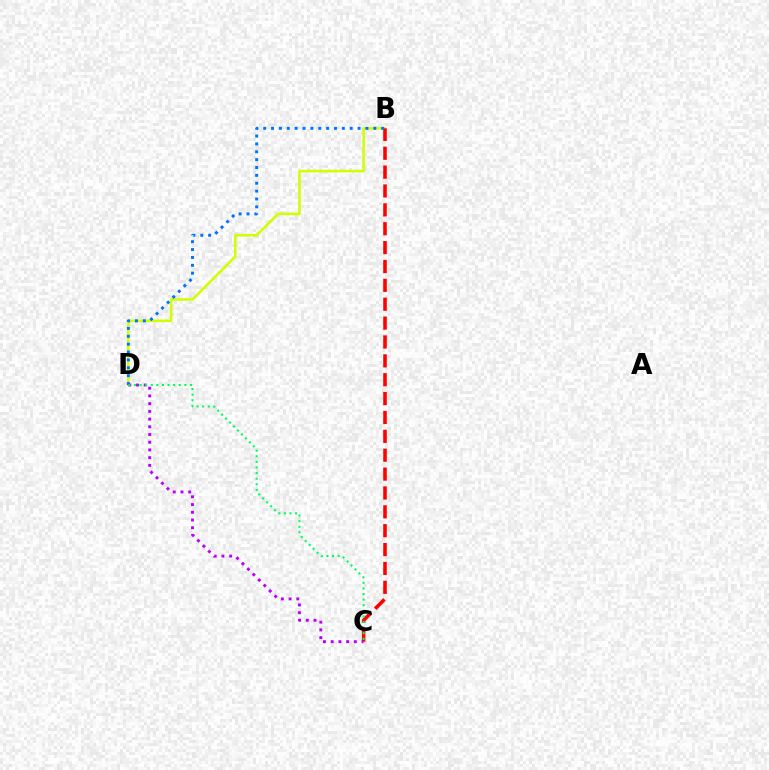{('B', 'D'): [{'color': '#d1ff00', 'line_style': 'solid', 'thickness': 1.85}, {'color': '#0074ff', 'line_style': 'dotted', 'thickness': 2.14}], ('B', 'C'): [{'color': '#ff0000', 'line_style': 'dashed', 'thickness': 2.56}], ('C', 'D'): [{'color': '#b900ff', 'line_style': 'dotted', 'thickness': 2.1}, {'color': '#00ff5c', 'line_style': 'dotted', 'thickness': 1.52}]}